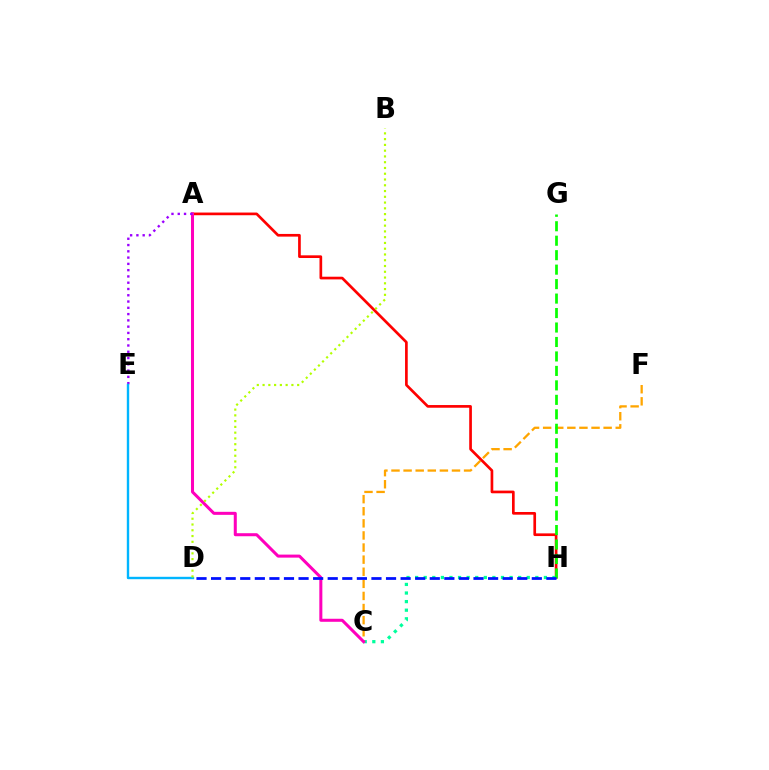{('A', 'H'): [{'color': '#ff0000', 'line_style': 'solid', 'thickness': 1.93}], ('C', 'H'): [{'color': '#00ff9d', 'line_style': 'dotted', 'thickness': 2.33}], ('C', 'F'): [{'color': '#ffa500', 'line_style': 'dashed', 'thickness': 1.64}], ('A', 'C'): [{'color': '#ff00bd', 'line_style': 'solid', 'thickness': 2.18}], ('A', 'E'): [{'color': '#9b00ff', 'line_style': 'dotted', 'thickness': 1.71}], ('D', 'E'): [{'color': '#00b5ff', 'line_style': 'solid', 'thickness': 1.73}], ('G', 'H'): [{'color': '#08ff00', 'line_style': 'dashed', 'thickness': 1.97}], ('D', 'H'): [{'color': '#0010ff', 'line_style': 'dashed', 'thickness': 1.98}], ('B', 'D'): [{'color': '#b3ff00', 'line_style': 'dotted', 'thickness': 1.57}]}